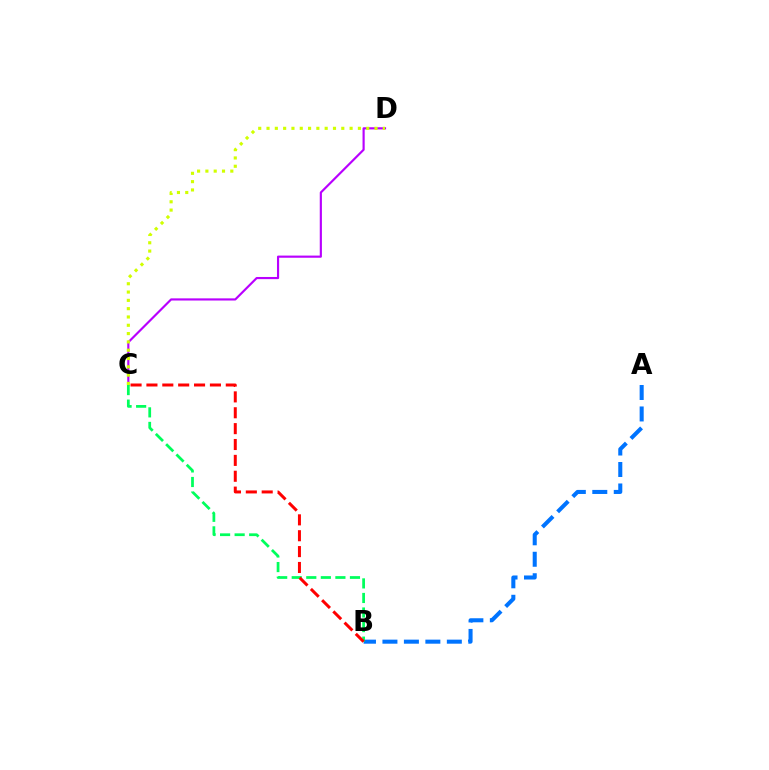{('A', 'B'): [{'color': '#0074ff', 'line_style': 'dashed', 'thickness': 2.92}], ('C', 'D'): [{'color': '#b900ff', 'line_style': 'solid', 'thickness': 1.56}, {'color': '#d1ff00', 'line_style': 'dotted', 'thickness': 2.26}], ('B', 'C'): [{'color': '#00ff5c', 'line_style': 'dashed', 'thickness': 1.98}, {'color': '#ff0000', 'line_style': 'dashed', 'thickness': 2.16}]}